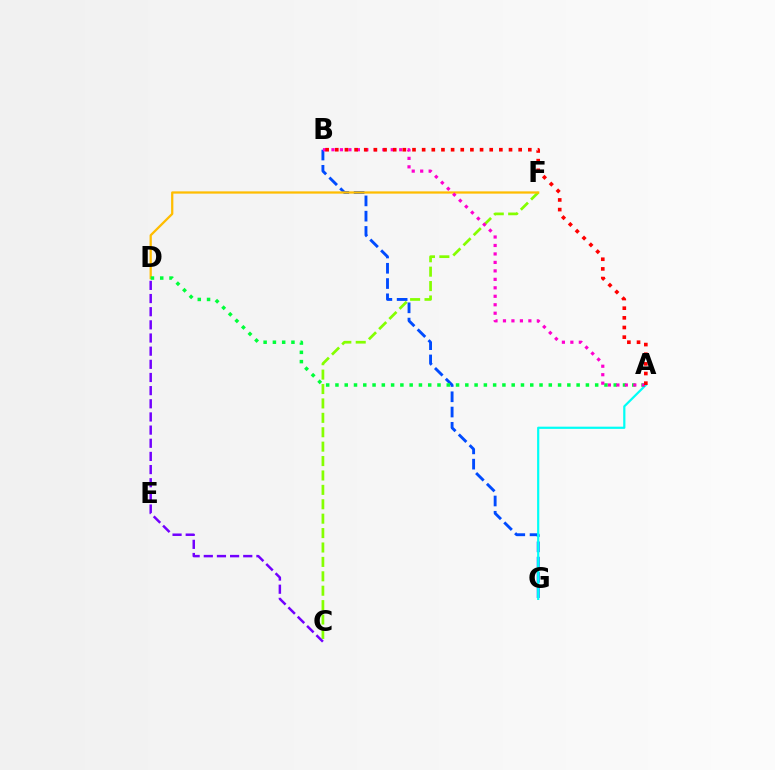{('C', 'F'): [{'color': '#84ff00', 'line_style': 'dashed', 'thickness': 1.96}], ('B', 'G'): [{'color': '#004bff', 'line_style': 'dashed', 'thickness': 2.07}], ('D', 'F'): [{'color': '#ffbd00', 'line_style': 'solid', 'thickness': 1.63}], ('A', 'G'): [{'color': '#00fff6', 'line_style': 'solid', 'thickness': 1.59}], ('A', 'D'): [{'color': '#00ff39', 'line_style': 'dotted', 'thickness': 2.52}], ('A', 'B'): [{'color': '#ff00cf', 'line_style': 'dotted', 'thickness': 2.3}, {'color': '#ff0000', 'line_style': 'dotted', 'thickness': 2.62}], ('C', 'D'): [{'color': '#7200ff', 'line_style': 'dashed', 'thickness': 1.79}]}